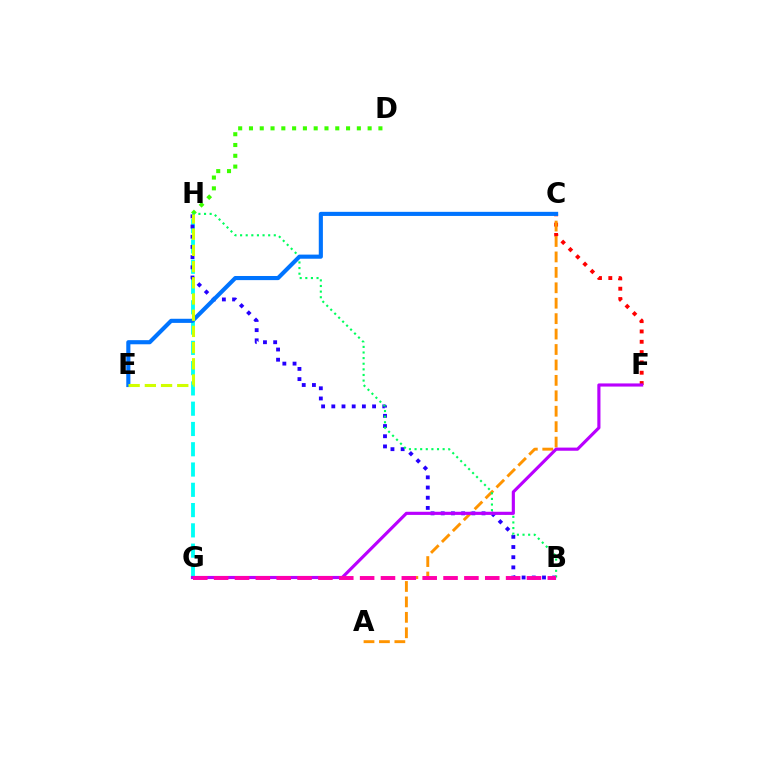{('C', 'F'): [{'color': '#ff0000', 'line_style': 'dotted', 'thickness': 2.8}], ('D', 'H'): [{'color': '#3dff00', 'line_style': 'dotted', 'thickness': 2.93}], ('A', 'C'): [{'color': '#ff9400', 'line_style': 'dashed', 'thickness': 2.1}], ('G', 'H'): [{'color': '#00fff6', 'line_style': 'dashed', 'thickness': 2.75}], ('B', 'H'): [{'color': '#2500ff', 'line_style': 'dotted', 'thickness': 2.77}, {'color': '#00ff5c', 'line_style': 'dotted', 'thickness': 1.53}], ('F', 'G'): [{'color': '#b900ff', 'line_style': 'solid', 'thickness': 2.26}], ('C', 'E'): [{'color': '#0074ff', 'line_style': 'solid', 'thickness': 2.97}], ('E', 'H'): [{'color': '#d1ff00', 'line_style': 'dashed', 'thickness': 2.2}], ('B', 'G'): [{'color': '#ff00ac', 'line_style': 'dashed', 'thickness': 2.83}]}